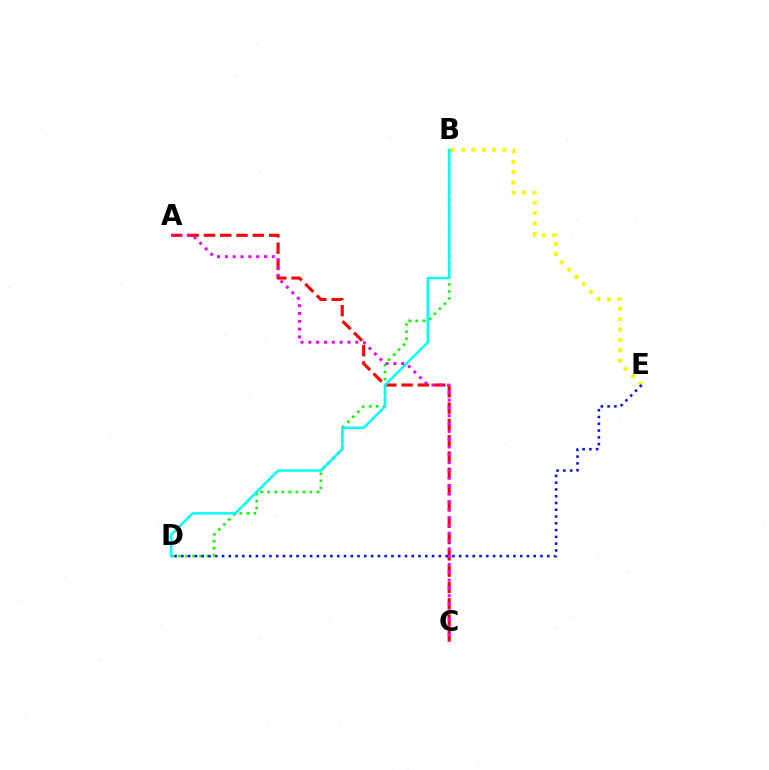{('B', 'E'): [{'color': '#fcf500', 'line_style': 'dotted', 'thickness': 2.83}], ('B', 'D'): [{'color': '#08ff00', 'line_style': 'dotted', 'thickness': 1.91}, {'color': '#00fff6', 'line_style': 'solid', 'thickness': 1.77}], ('A', 'C'): [{'color': '#ff0000', 'line_style': 'dashed', 'thickness': 2.21}, {'color': '#ee00ff', 'line_style': 'dotted', 'thickness': 2.13}], ('D', 'E'): [{'color': '#0010ff', 'line_style': 'dotted', 'thickness': 1.84}]}